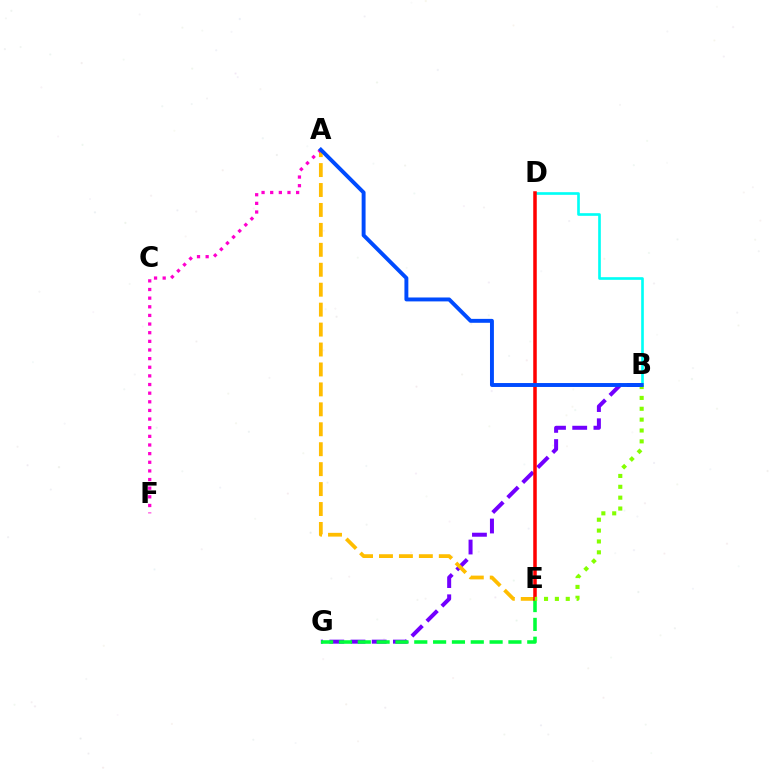{('B', 'G'): [{'color': '#7200ff', 'line_style': 'dashed', 'thickness': 2.88}], ('A', 'E'): [{'color': '#ffbd00', 'line_style': 'dashed', 'thickness': 2.71}], ('B', 'D'): [{'color': '#00fff6', 'line_style': 'solid', 'thickness': 1.91}], ('A', 'F'): [{'color': '#ff00cf', 'line_style': 'dotted', 'thickness': 2.35}], ('E', 'G'): [{'color': '#00ff39', 'line_style': 'dashed', 'thickness': 2.56}], ('D', 'E'): [{'color': '#ff0000', 'line_style': 'solid', 'thickness': 2.53}], ('B', 'E'): [{'color': '#84ff00', 'line_style': 'dotted', 'thickness': 2.95}], ('A', 'B'): [{'color': '#004bff', 'line_style': 'solid', 'thickness': 2.82}]}